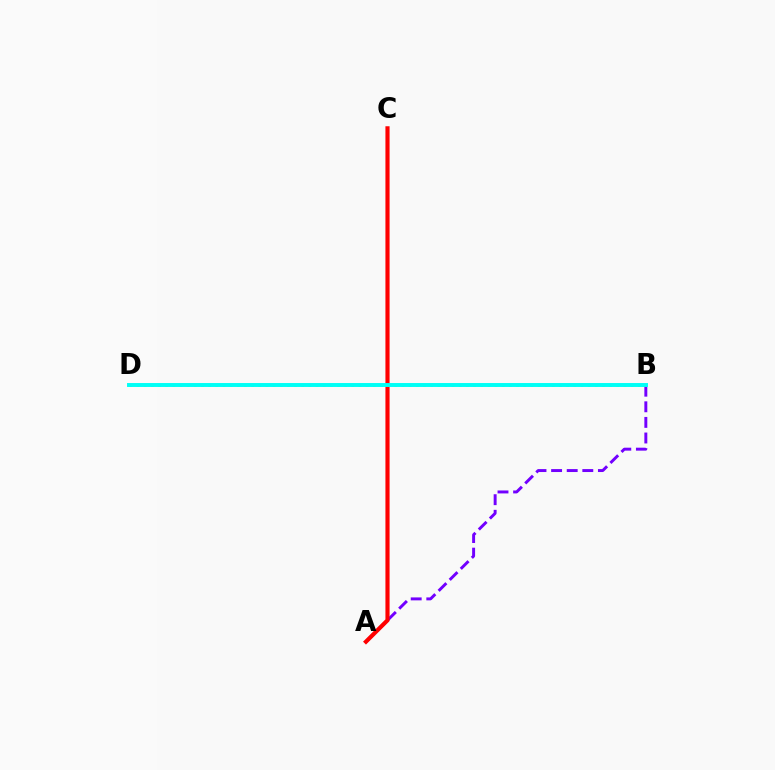{('A', 'B'): [{'color': '#7200ff', 'line_style': 'dashed', 'thickness': 2.12}], ('A', 'C'): [{'color': '#ff0000', 'line_style': 'solid', 'thickness': 2.98}], ('B', 'D'): [{'color': '#84ff00', 'line_style': 'dotted', 'thickness': 1.95}, {'color': '#00fff6', 'line_style': 'solid', 'thickness': 2.83}]}